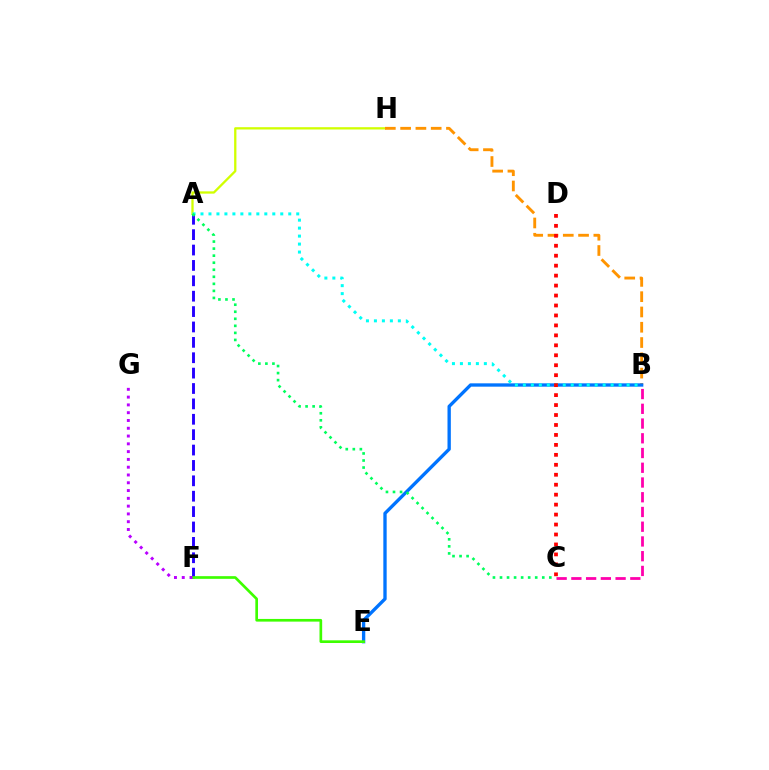{('A', 'F'): [{'color': '#2500ff', 'line_style': 'dashed', 'thickness': 2.09}], ('A', 'H'): [{'color': '#d1ff00', 'line_style': 'solid', 'thickness': 1.65}], ('B', 'H'): [{'color': '#ff9400', 'line_style': 'dashed', 'thickness': 2.08}], ('B', 'E'): [{'color': '#0074ff', 'line_style': 'solid', 'thickness': 2.4}], ('E', 'F'): [{'color': '#3dff00', 'line_style': 'solid', 'thickness': 1.93}], ('A', 'B'): [{'color': '#00fff6', 'line_style': 'dotted', 'thickness': 2.17}], ('B', 'C'): [{'color': '#ff00ac', 'line_style': 'dashed', 'thickness': 2.0}], ('A', 'C'): [{'color': '#00ff5c', 'line_style': 'dotted', 'thickness': 1.91}], ('C', 'D'): [{'color': '#ff0000', 'line_style': 'dotted', 'thickness': 2.71}], ('F', 'G'): [{'color': '#b900ff', 'line_style': 'dotted', 'thickness': 2.12}]}